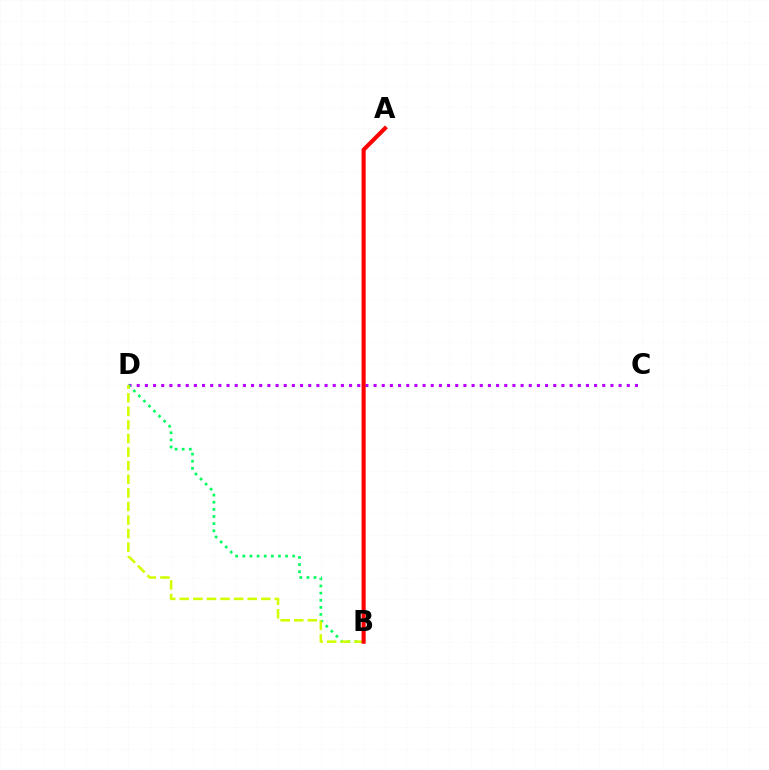{('C', 'D'): [{'color': '#b900ff', 'line_style': 'dotted', 'thickness': 2.22}], ('B', 'D'): [{'color': '#00ff5c', 'line_style': 'dotted', 'thickness': 1.94}, {'color': '#d1ff00', 'line_style': 'dashed', 'thickness': 1.85}], ('A', 'B'): [{'color': '#0074ff', 'line_style': 'dotted', 'thickness': 1.84}, {'color': '#ff0000', 'line_style': 'solid', 'thickness': 2.95}]}